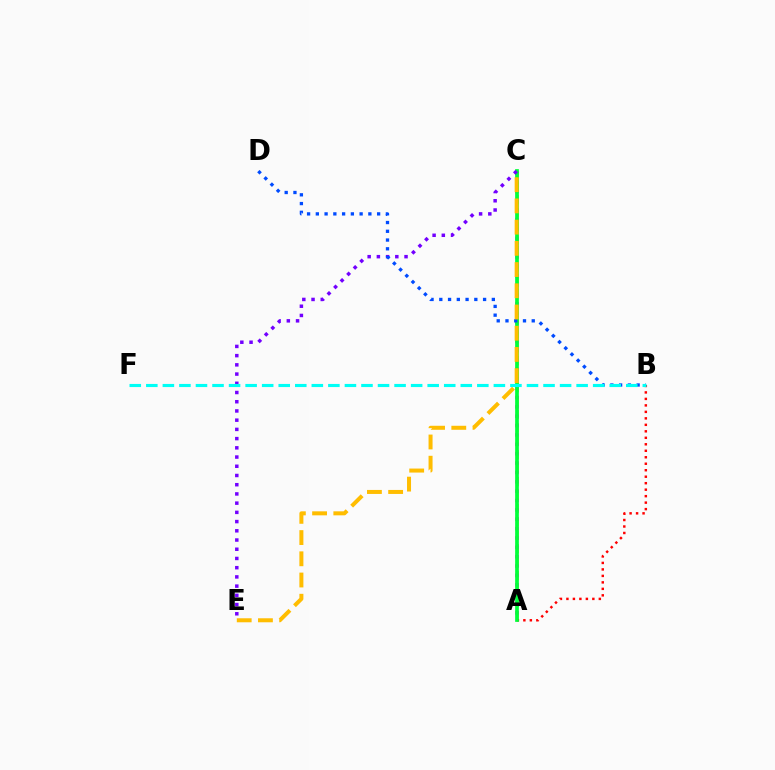{('A', 'C'): [{'color': '#84ff00', 'line_style': 'dashed', 'thickness': 1.82}, {'color': '#ff00cf', 'line_style': 'dotted', 'thickness': 2.54}, {'color': '#00ff39', 'line_style': 'solid', 'thickness': 2.68}], ('A', 'B'): [{'color': '#ff0000', 'line_style': 'dotted', 'thickness': 1.76}], ('C', 'E'): [{'color': '#7200ff', 'line_style': 'dotted', 'thickness': 2.5}, {'color': '#ffbd00', 'line_style': 'dashed', 'thickness': 2.88}], ('B', 'D'): [{'color': '#004bff', 'line_style': 'dotted', 'thickness': 2.38}], ('B', 'F'): [{'color': '#00fff6', 'line_style': 'dashed', 'thickness': 2.25}]}